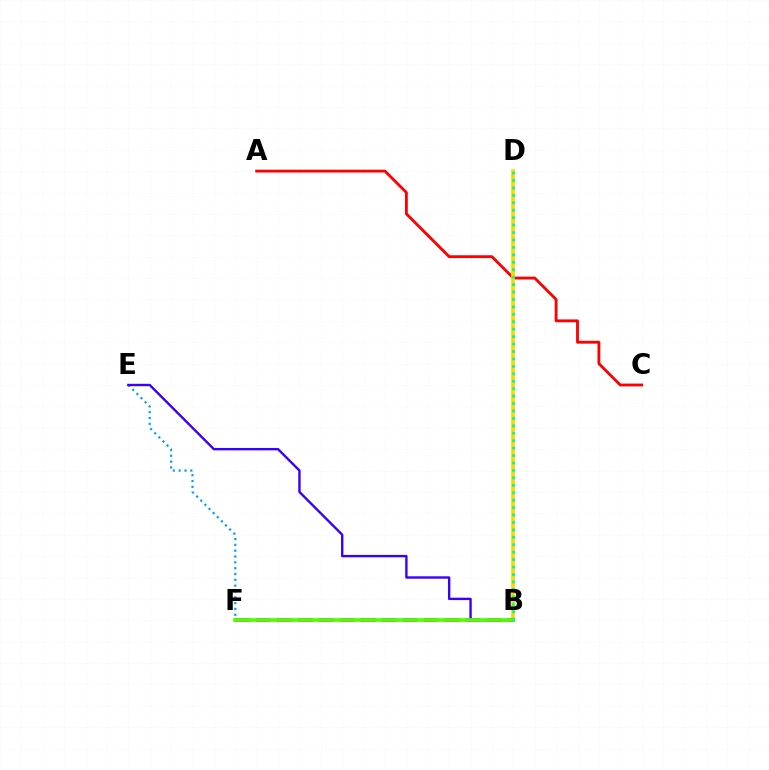{('A', 'C'): [{'color': '#ff0000', 'line_style': 'solid', 'thickness': 2.04}], ('B', 'D'): [{'color': '#ffd500', 'line_style': 'solid', 'thickness': 2.64}, {'color': '#00ff86', 'line_style': 'dotted', 'thickness': 2.02}], ('E', 'F'): [{'color': '#009eff', 'line_style': 'dotted', 'thickness': 1.58}], ('B', 'F'): [{'color': '#ff00ed', 'line_style': 'dashed', 'thickness': 2.85}, {'color': '#4fff00', 'line_style': 'solid', 'thickness': 2.65}], ('B', 'E'): [{'color': '#3700ff', 'line_style': 'solid', 'thickness': 1.72}]}